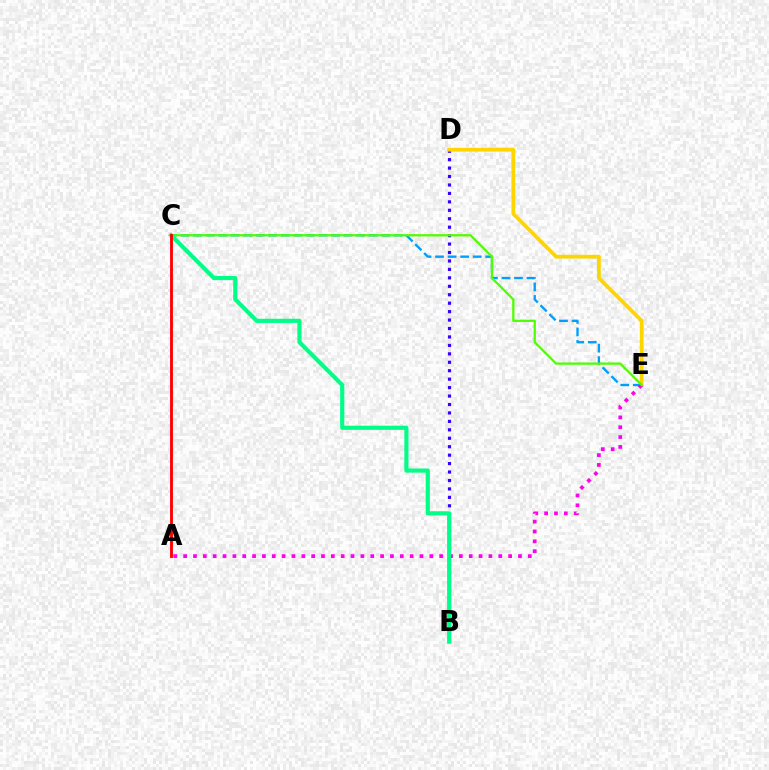{('B', 'D'): [{'color': '#3700ff', 'line_style': 'dotted', 'thickness': 2.29}], ('C', 'E'): [{'color': '#009eff', 'line_style': 'dashed', 'thickness': 1.7}, {'color': '#4fff00', 'line_style': 'solid', 'thickness': 1.64}], ('D', 'E'): [{'color': '#ffd500', 'line_style': 'solid', 'thickness': 2.7}], ('A', 'E'): [{'color': '#ff00ed', 'line_style': 'dotted', 'thickness': 2.68}], ('B', 'C'): [{'color': '#00ff86', 'line_style': 'solid', 'thickness': 2.99}], ('A', 'C'): [{'color': '#ff0000', 'line_style': 'solid', 'thickness': 2.06}]}